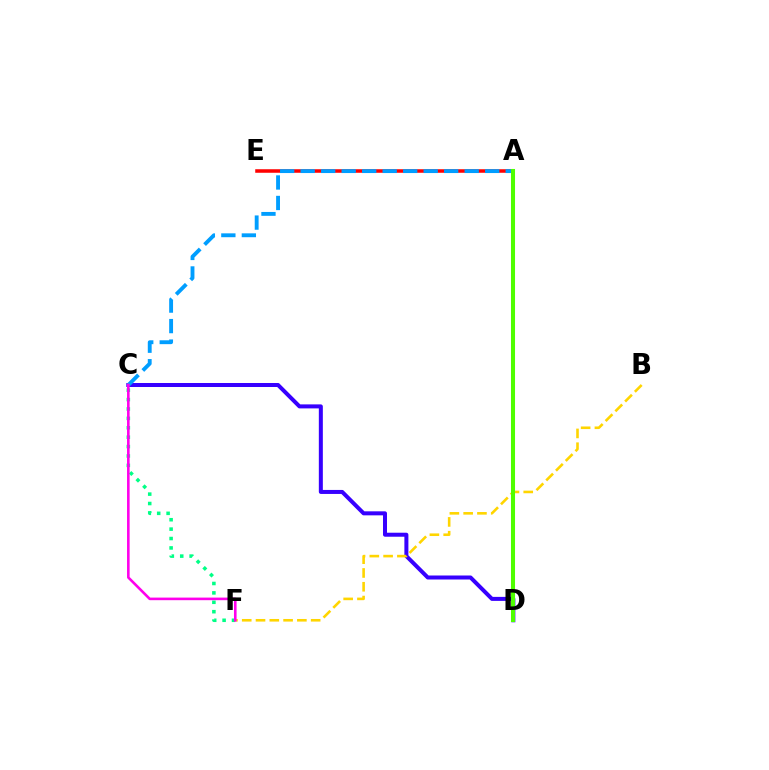{('C', 'D'): [{'color': '#3700ff', 'line_style': 'solid', 'thickness': 2.89}], ('A', 'E'): [{'color': '#ff0000', 'line_style': 'solid', 'thickness': 2.54}], ('C', 'F'): [{'color': '#00ff86', 'line_style': 'dotted', 'thickness': 2.55}, {'color': '#ff00ed', 'line_style': 'solid', 'thickness': 1.87}], ('B', 'F'): [{'color': '#ffd500', 'line_style': 'dashed', 'thickness': 1.87}], ('A', 'C'): [{'color': '#009eff', 'line_style': 'dashed', 'thickness': 2.78}], ('A', 'D'): [{'color': '#4fff00', 'line_style': 'solid', 'thickness': 2.93}]}